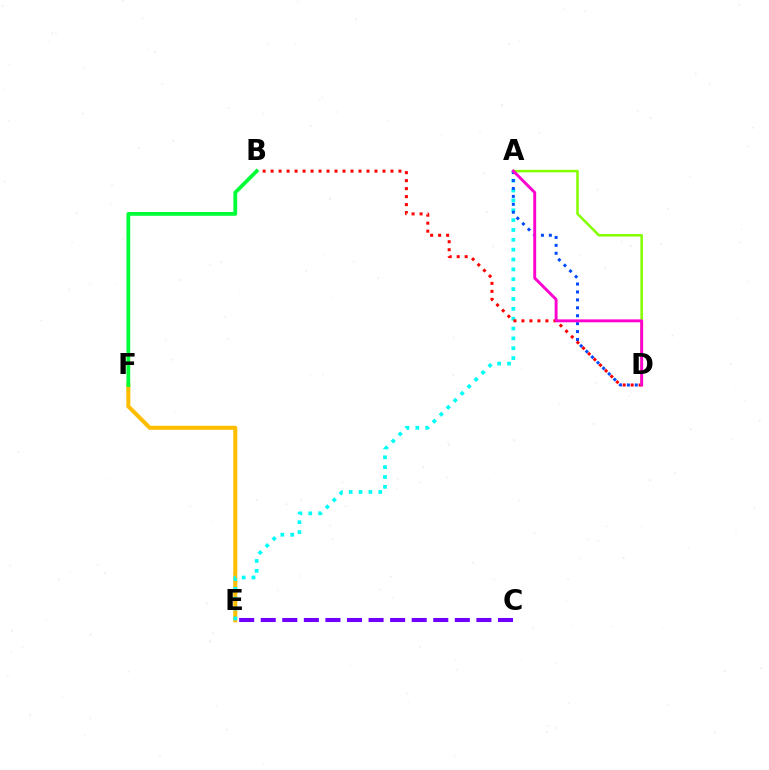{('E', 'F'): [{'color': '#ffbd00', 'line_style': 'solid', 'thickness': 2.91}], ('A', 'E'): [{'color': '#00fff6', 'line_style': 'dotted', 'thickness': 2.68}], ('A', 'D'): [{'color': '#004bff', 'line_style': 'dotted', 'thickness': 2.15}, {'color': '#84ff00', 'line_style': 'solid', 'thickness': 1.82}, {'color': '#ff00cf', 'line_style': 'solid', 'thickness': 2.1}], ('C', 'E'): [{'color': '#7200ff', 'line_style': 'dashed', 'thickness': 2.93}], ('B', 'D'): [{'color': '#ff0000', 'line_style': 'dotted', 'thickness': 2.17}], ('B', 'F'): [{'color': '#00ff39', 'line_style': 'solid', 'thickness': 2.72}]}